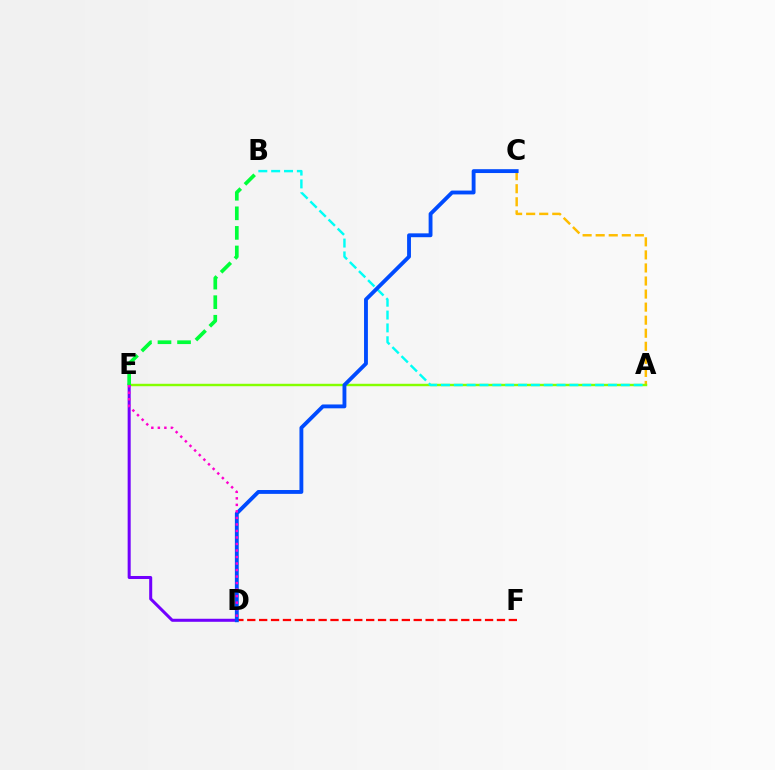{('D', 'F'): [{'color': '#ff0000', 'line_style': 'dashed', 'thickness': 1.62}], ('A', 'C'): [{'color': '#ffbd00', 'line_style': 'dashed', 'thickness': 1.77}], ('A', 'E'): [{'color': '#84ff00', 'line_style': 'solid', 'thickness': 1.75}], ('D', 'E'): [{'color': '#7200ff', 'line_style': 'solid', 'thickness': 2.18}, {'color': '#ff00cf', 'line_style': 'dotted', 'thickness': 1.77}], ('A', 'B'): [{'color': '#00fff6', 'line_style': 'dashed', 'thickness': 1.74}], ('C', 'D'): [{'color': '#004bff', 'line_style': 'solid', 'thickness': 2.78}], ('B', 'E'): [{'color': '#00ff39', 'line_style': 'dashed', 'thickness': 2.66}]}